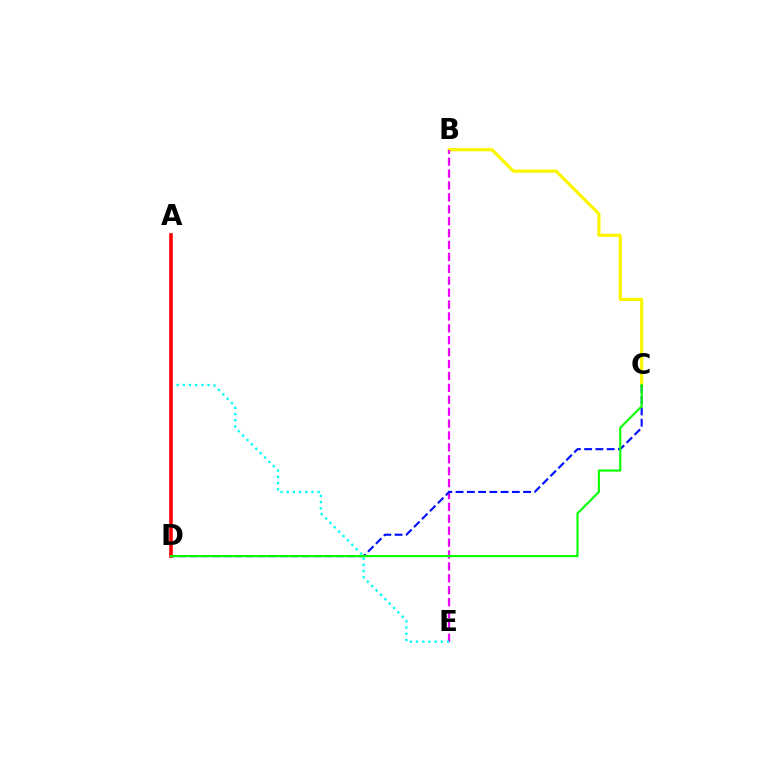{('B', 'C'): [{'color': '#fcf500', 'line_style': 'solid', 'thickness': 2.31}], ('B', 'E'): [{'color': '#ee00ff', 'line_style': 'dashed', 'thickness': 1.62}], ('C', 'D'): [{'color': '#0010ff', 'line_style': 'dashed', 'thickness': 1.53}, {'color': '#08ff00', 'line_style': 'solid', 'thickness': 1.53}], ('A', 'E'): [{'color': '#00fff6', 'line_style': 'dotted', 'thickness': 1.68}], ('A', 'D'): [{'color': '#ff0000', 'line_style': 'solid', 'thickness': 2.57}]}